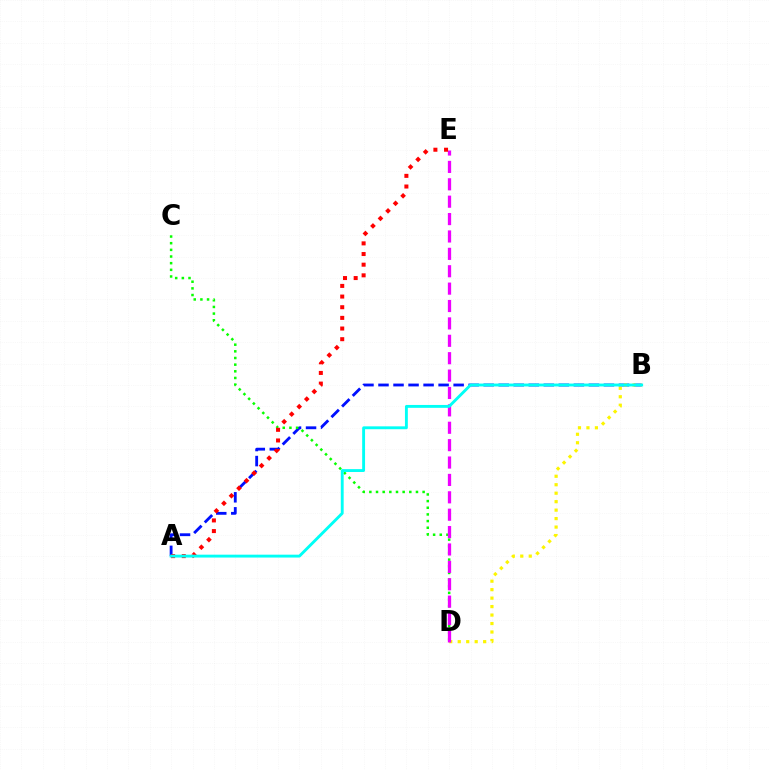{('A', 'B'): [{'color': '#0010ff', 'line_style': 'dashed', 'thickness': 2.04}, {'color': '#00fff6', 'line_style': 'solid', 'thickness': 2.07}], ('C', 'D'): [{'color': '#08ff00', 'line_style': 'dotted', 'thickness': 1.81}], ('B', 'D'): [{'color': '#fcf500', 'line_style': 'dotted', 'thickness': 2.3}], ('D', 'E'): [{'color': '#ee00ff', 'line_style': 'dashed', 'thickness': 2.36}], ('A', 'E'): [{'color': '#ff0000', 'line_style': 'dotted', 'thickness': 2.89}]}